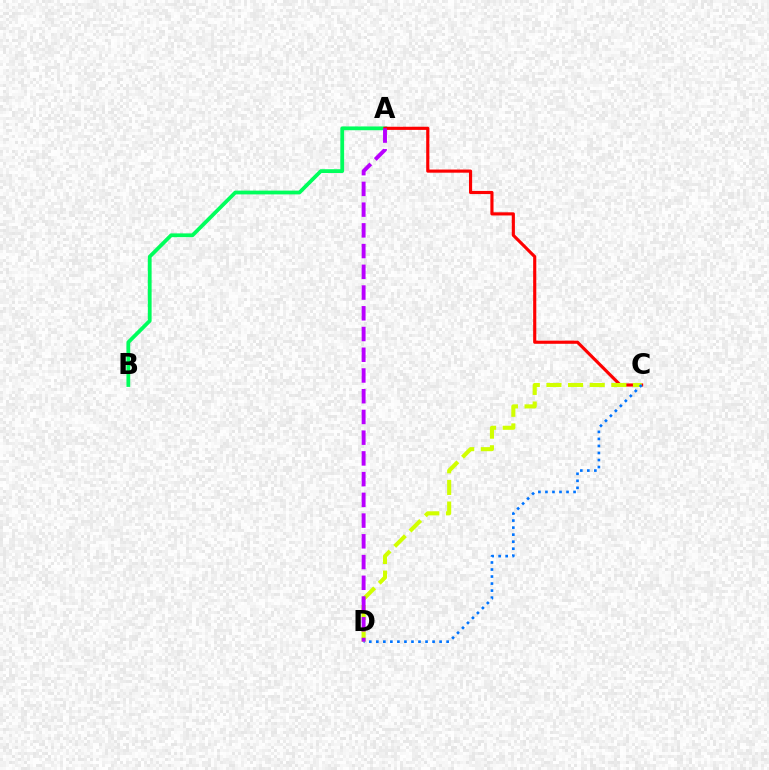{('A', 'B'): [{'color': '#00ff5c', 'line_style': 'solid', 'thickness': 2.72}], ('A', 'C'): [{'color': '#ff0000', 'line_style': 'solid', 'thickness': 2.26}], ('C', 'D'): [{'color': '#d1ff00', 'line_style': 'dashed', 'thickness': 2.94}, {'color': '#0074ff', 'line_style': 'dotted', 'thickness': 1.91}], ('A', 'D'): [{'color': '#b900ff', 'line_style': 'dashed', 'thickness': 2.82}]}